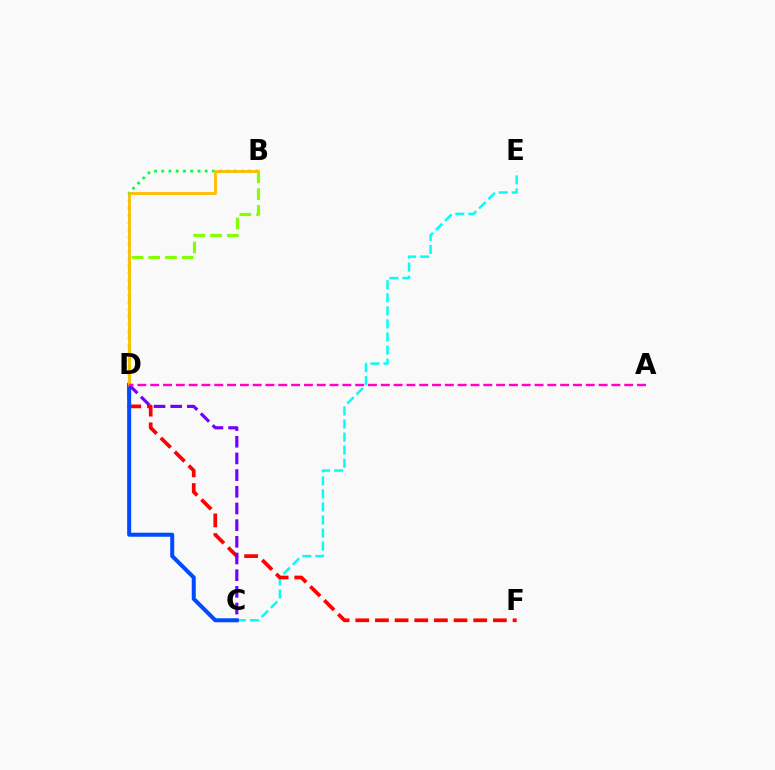{('B', 'D'): [{'color': '#00ff39', 'line_style': 'dotted', 'thickness': 1.97}, {'color': '#84ff00', 'line_style': 'dashed', 'thickness': 2.28}, {'color': '#ffbd00', 'line_style': 'solid', 'thickness': 2.04}], ('C', 'E'): [{'color': '#00fff6', 'line_style': 'dashed', 'thickness': 1.77}], ('D', 'F'): [{'color': '#ff0000', 'line_style': 'dashed', 'thickness': 2.67}], ('C', 'D'): [{'color': '#004bff', 'line_style': 'solid', 'thickness': 2.89}, {'color': '#7200ff', 'line_style': 'dashed', 'thickness': 2.27}], ('A', 'D'): [{'color': '#ff00cf', 'line_style': 'dashed', 'thickness': 1.74}]}